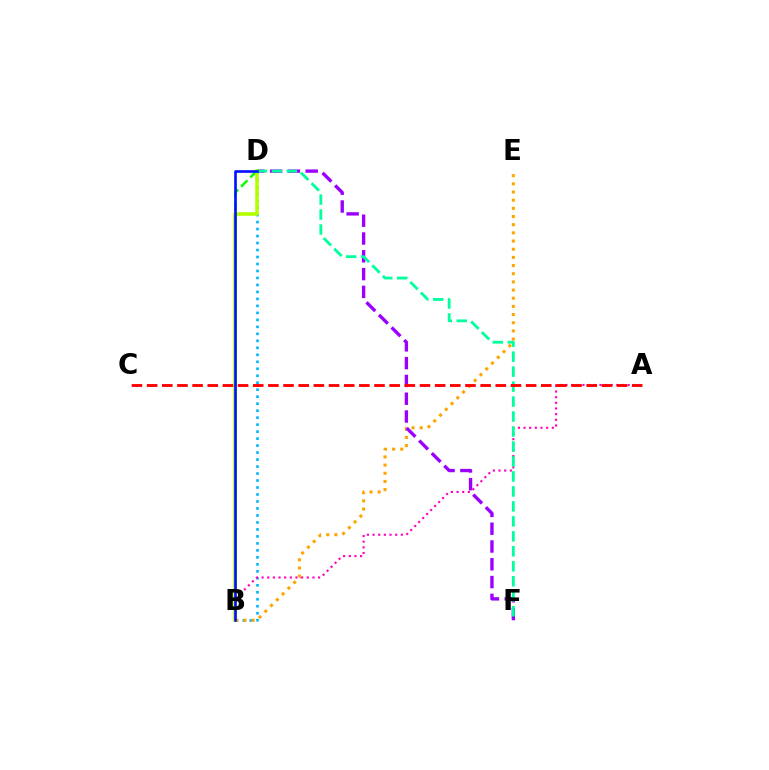{('B', 'D'): [{'color': '#00b5ff', 'line_style': 'dotted', 'thickness': 1.9}, {'color': '#08ff00', 'line_style': 'dashed', 'thickness': 1.77}, {'color': '#b3ff00', 'line_style': 'solid', 'thickness': 2.59}, {'color': '#0010ff', 'line_style': 'solid', 'thickness': 1.88}], ('A', 'B'): [{'color': '#ff00bd', 'line_style': 'dotted', 'thickness': 1.53}], ('B', 'E'): [{'color': '#ffa500', 'line_style': 'dotted', 'thickness': 2.22}], ('D', 'F'): [{'color': '#9b00ff', 'line_style': 'dashed', 'thickness': 2.42}, {'color': '#00ff9d', 'line_style': 'dashed', 'thickness': 2.03}], ('A', 'C'): [{'color': '#ff0000', 'line_style': 'dashed', 'thickness': 2.06}]}